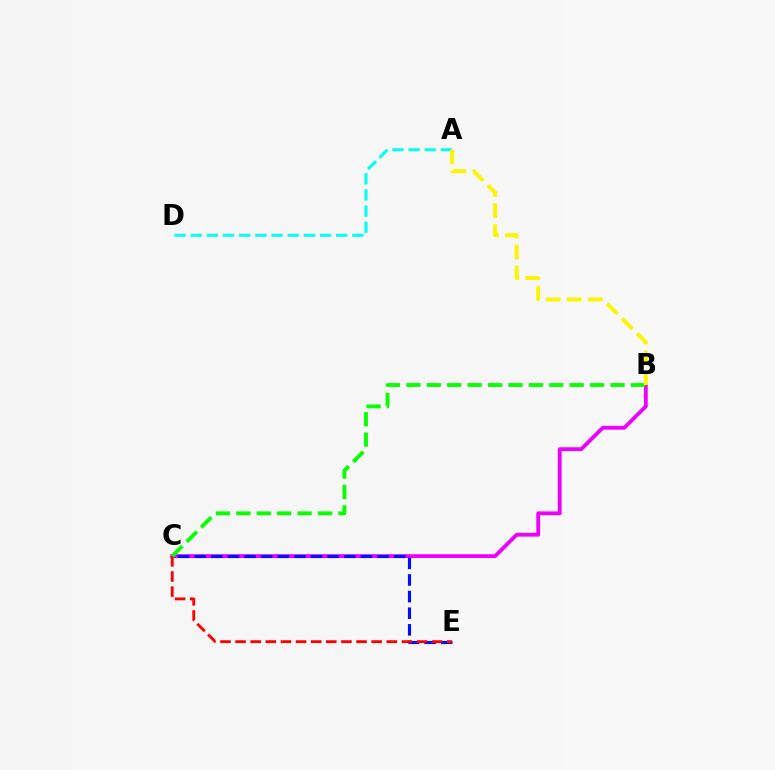{('B', 'C'): [{'color': '#ee00ff', 'line_style': 'solid', 'thickness': 2.76}, {'color': '#08ff00', 'line_style': 'dashed', 'thickness': 2.77}], ('C', 'E'): [{'color': '#0010ff', 'line_style': 'dashed', 'thickness': 2.26}, {'color': '#ff0000', 'line_style': 'dashed', 'thickness': 2.05}], ('A', 'D'): [{'color': '#00fff6', 'line_style': 'dashed', 'thickness': 2.2}], ('A', 'B'): [{'color': '#fcf500', 'line_style': 'dashed', 'thickness': 2.85}]}